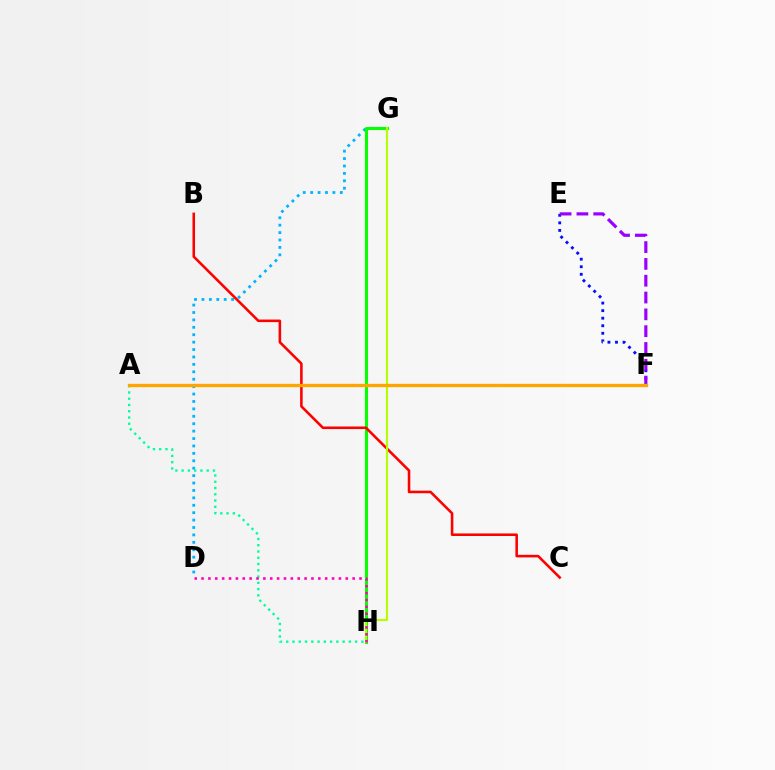{('D', 'G'): [{'color': '#00b5ff', 'line_style': 'dotted', 'thickness': 2.01}], ('G', 'H'): [{'color': '#08ff00', 'line_style': 'solid', 'thickness': 2.21}, {'color': '#b3ff00', 'line_style': 'solid', 'thickness': 1.54}], ('B', 'C'): [{'color': '#ff0000', 'line_style': 'solid', 'thickness': 1.85}], ('E', 'F'): [{'color': '#0010ff', 'line_style': 'dotted', 'thickness': 2.05}, {'color': '#9b00ff', 'line_style': 'dashed', 'thickness': 2.28}], ('A', 'H'): [{'color': '#00ff9d', 'line_style': 'dotted', 'thickness': 1.7}], ('D', 'H'): [{'color': '#ff00bd', 'line_style': 'dotted', 'thickness': 1.87}], ('A', 'F'): [{'color': '#ffa500', 'line_style': 'solid', 'thickness': 2.4}]}